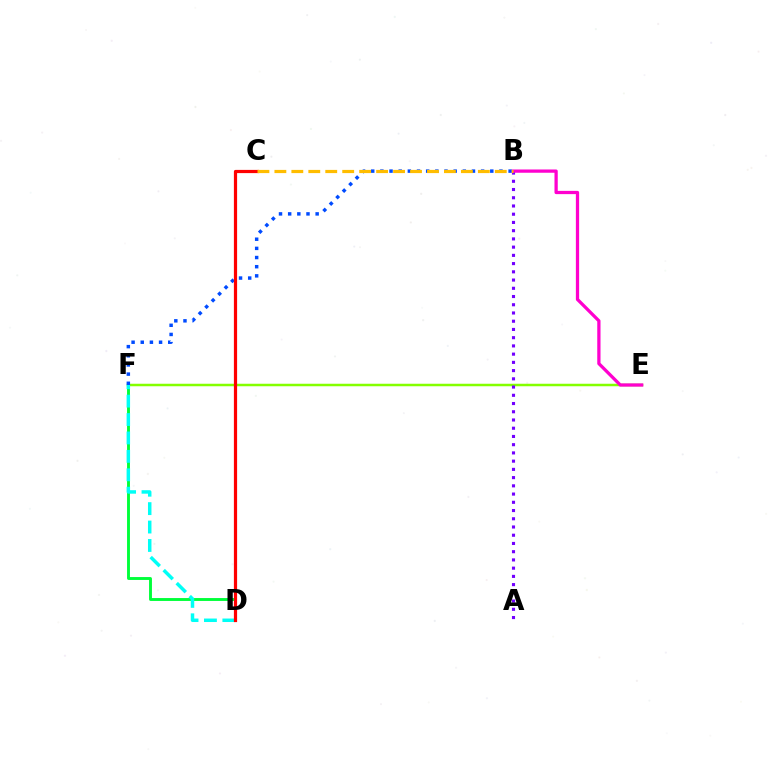{('E', 'F'): [{'color': '#84ff00', 'line_style': 'solid', 'thickness': 1.8}], ('D', 'F'): [{'color': '#00ff39', 'line_style': 'solid', 'thickness': 2.09}, {'color': '#00fff6', 'line_style': 'dashed', 'thickness': 2.5}], ('B', 'F'): [{'color': '#004bff', 'line_style': 'dotted', 'thickness': 2.49}], ('A', 'B'): [{'color': '#7200ff', 'line_style': 'dotted', 'thickness': 2.24}], ('B', 'E'): [{'color': '#ff00cf', 'line_style': 'solid', 'thickness': 2.35}], ('C', 'D'): [{'color': '#ff0000', 'line_style': 'solid', 'thickness': 2.31}], ('B', 'C'): [{'color': '#ffbd00', 'line_style': 'dashed', 'thickness': 2.3}]}